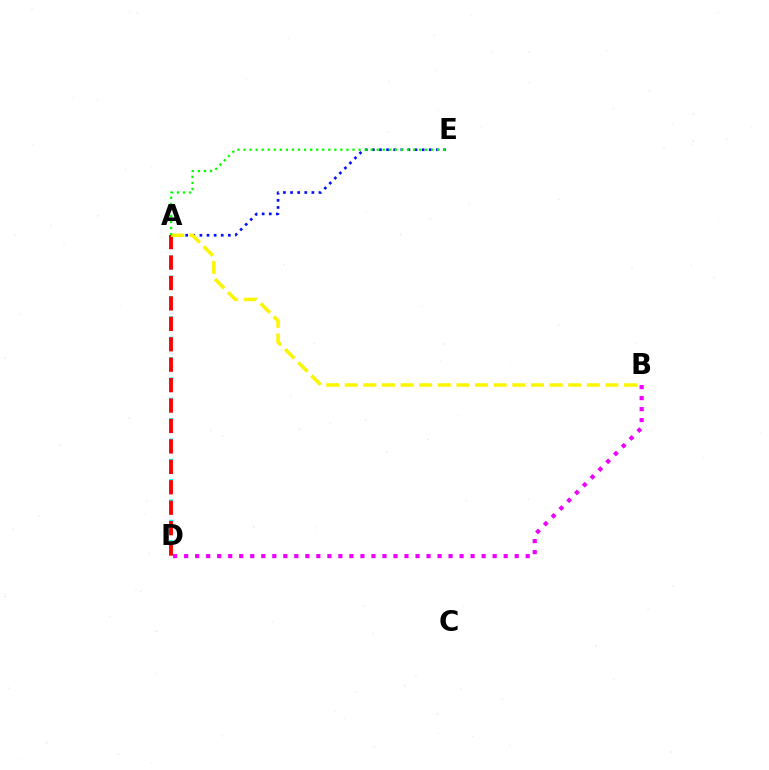{('A', 'D'): [{'color': '#00fff6', 'line_style': 'dotted', 'thickness': 2.76}, {'color': '#ff0000', 'line_style': 'dashed', 'thickness': 2.78}], ('A', 'E'): [{'color': '#0010ff', 'line_style': 'dotted', 'thickness': 1.93}, {'color': '#08ff00', 'line_style': 'dotted', 'thickness': 1.64}], ('B', 'D'): [{'color': '#ee00ff', 'line_style': 'dotted', 'thickness': 2.99}], ('A', 'B'): [{'color': '#fcf500', 'line_style': 'dashed', 'thickness': 2.53}]}